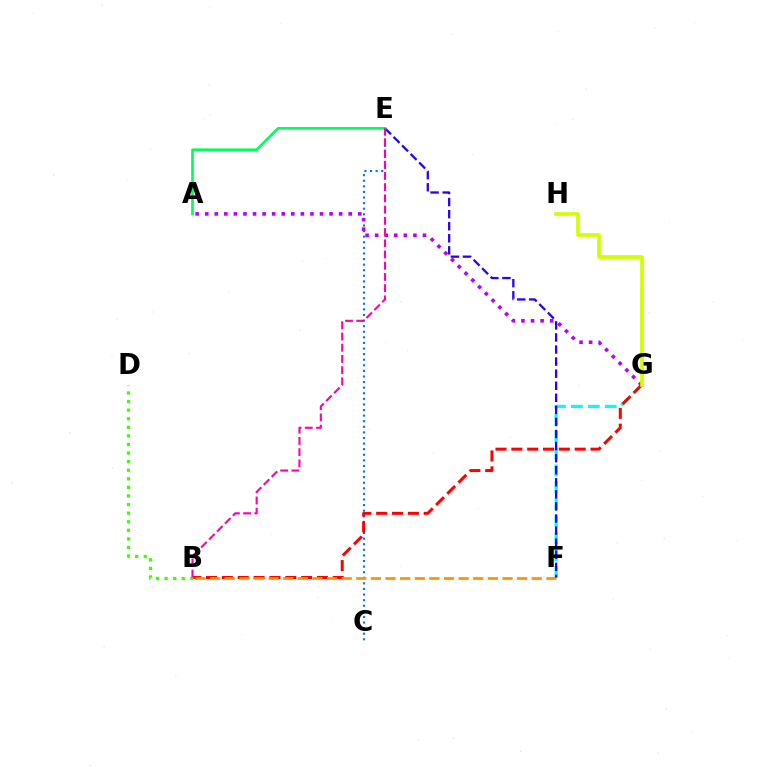{('F', 'G'): [{'color': '#00fff6', 'line_style': 'dashed', 'thickness': 2.3}], ('C', 'E'): [{'color': '#0074ff', 'line_style': 'dotted', 'thickness': 1.52}], ('A', 'G'): [{'color': '#b900ff', 'line_style': 'dotted', 'thickness': 2.6}], ('B', 'G'): [{'color': '#ff0000', 'line_style': 'dashed', 'thickness': 2.15}], ('B', 'F'): [{'color': '#ff9400', 'line_style': 'dashed', 'thickness': 1.99}], ('G', 'H'): [{'color': '#d1ff00', 'line_style': 'solid', 'thickness': 2.65}], ('E', 'F'): [{'color': '#2500ff', 'line_style': 'dashed', 'thickness': 1.64}], ('A', 'E'): [{'color': '#00ff5c', 'line_style': 'solid', 'thickness': 1.93}], ('B', 'D'): [{'color': '#3dff00', 'line_style': 'dotted', 'thickness': 2.33}], ('B', 'E'): [{'color': '#ff00ac', 'line_style': 'dashed', 'thickness': 1.52}]}